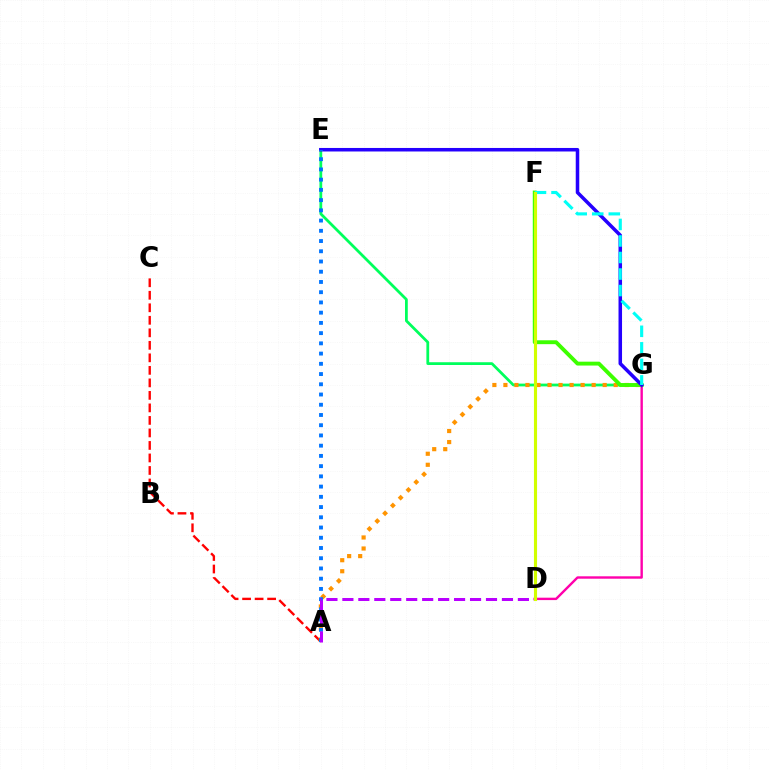{('A', 'C'): [{'color': '#ff0000', 'line_style': 'dashed', 'thickness': 1.7}], ('D', 'G'): [{'color': '#ff00ac', 'line_style': 'solid', 'thickness': 1.73}], ('E', 'G'): [{'color': '#00ff5c', 'line_style': 'solid', 'thickness': 1.99}, {'color': '#2500ff', 'line_style': 'solid', 'thickness': 2.54}], ('A', 'G'): [{'color': '#ff9400', 'line_style': 'dotted', 'thickness': 3.0}], ('F', 'G'): [{'color': '#3dff00', 'line_style': 'solid', 'thickness': 2.79}, {'color': '#00fff6', 'line_style': 'dashed', 'thickness': 2.25}], ('A', 'E'): [{'color': '#0074ff', 'line_style': 'dotted', 'thickness': 2.78}], ('A', 'D'): [{'color': '#b900ff', 'line_style': 'dashed', 'thickness': 2.17}], ('D', 'F'): [{'color': '#d1ff00', 'line_style': 'solid', 'thickness': 2.24}]}